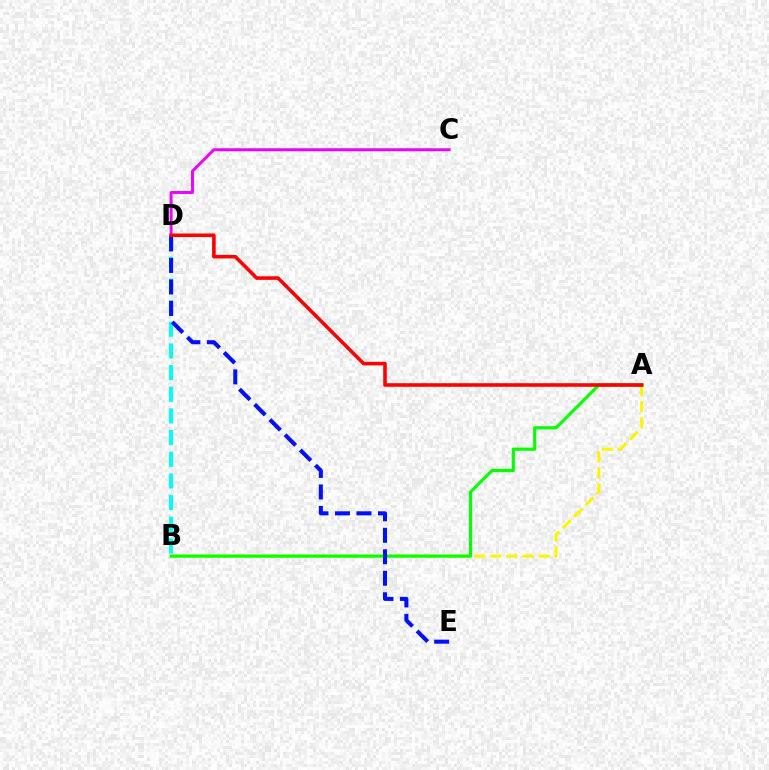{('B', 'D'): [{'color': '#00fff6', 'line_style': 'dashed', 'thickness': 2.94}], ('A', 'B'): [{'color': '#fcf500', 'line_style': 'dashed', 'thickness': 2.19}, {'color': '#08ff00', 'line_style': 'solid', 'thickness': 2.28}], ('C', 'D'): [{'color': '#ee00ff', 'line_style': 'solid', 'thickness': 2.12}], ('D', 'E'): [{'color': '#0010ff', 'line_style': 'dashed', 'thickness': 2.92}], ('A', 'D'): [{'color': '#ff0000', 'line_style': 'solid', 'thickness': 2.58}]}